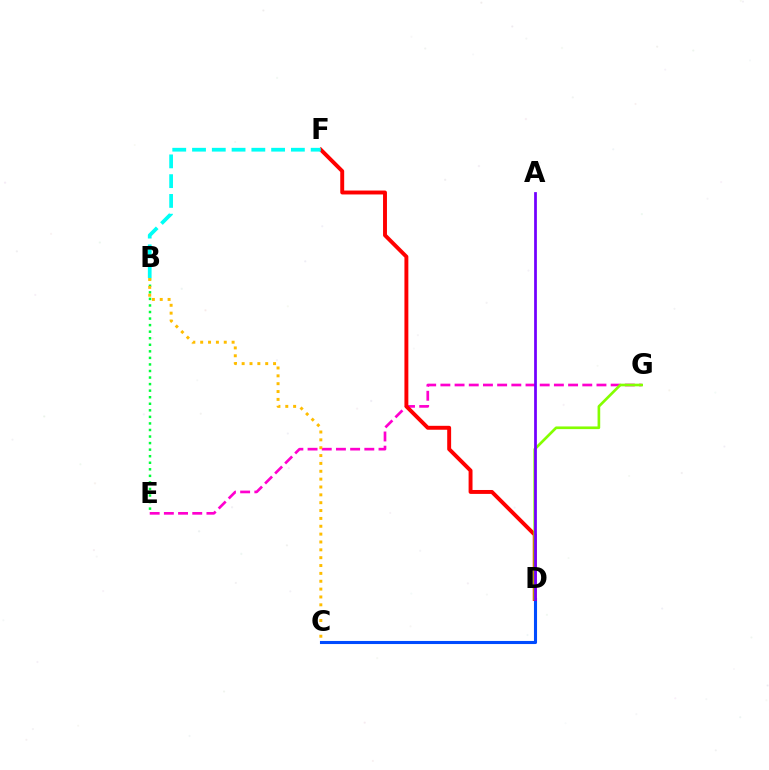{('C', 'D'): [{'color': '#004bff', 'line_style': 'solid', 'thickness': 2.22}], ('B', 'E'): [{'color': '#00ff39', 'line_style': 'dotted', 'thickness': 1.78}], ('E', 'G'): [{'color': '#ff00cf', 'line_style': 'dashed', 'thickness': 1.93}], ('D', 'F'): [{'color': '#ff0000', 'line_style': 'solid', 'thickness': 2.82}], ('B', 'F'): [{'color': '#00fff6', 'line_style': 'dashed', 'thickness': 2.69}], ('B', 'C'): [{'color': '#ffbd00', 'line_style': 'dotted', 'thickness': 2.13}], ('D', 'G'): [{'color': '#84ff00', 'line_style': 'solid', 'thickness': 1.92}], ('A', 'D'): [{'color': '#7200ff', 'line_style': 'solid', 'thickness': 1.98}]}